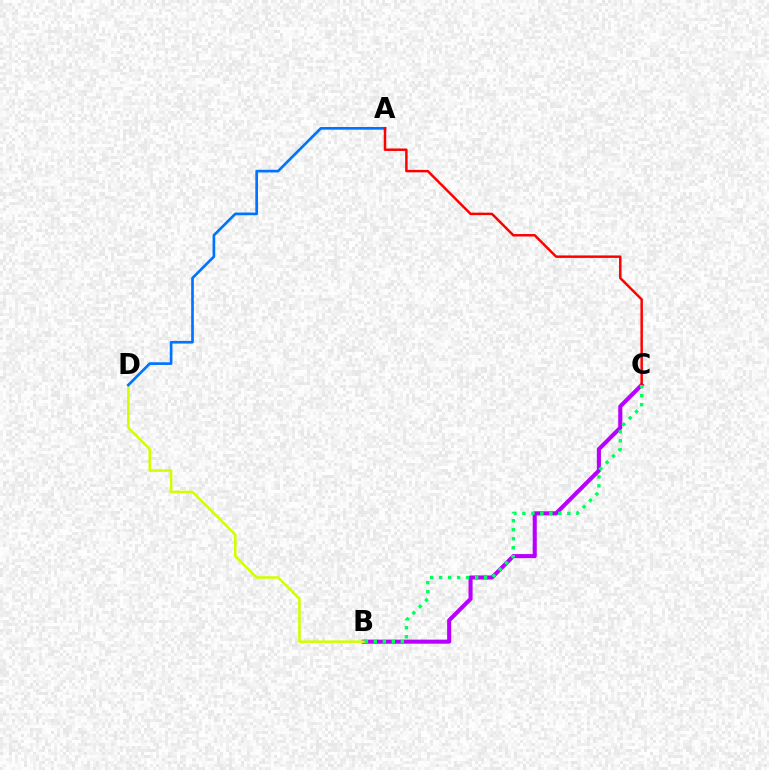{('B', 'C'): [{'color': '#b900ff', 'line_style': 'solid', 'thickness': 2.94}, {'color': '#00ff5c', 'line_style': 'dotted', 'thickness': 2.44}], ('B', 'D'): [{'color': '#d1ff00', 'line_style': 'solid', 'thickness': 1.84}], ('A', 'D'): [{'color': '#0074ff', 'line_style': 'solid', 'thickness': 1.93}], ('A', 'C'): [{'color': '#ff0000', 'line_style': 'solid', 'thickness': 1.79}]}